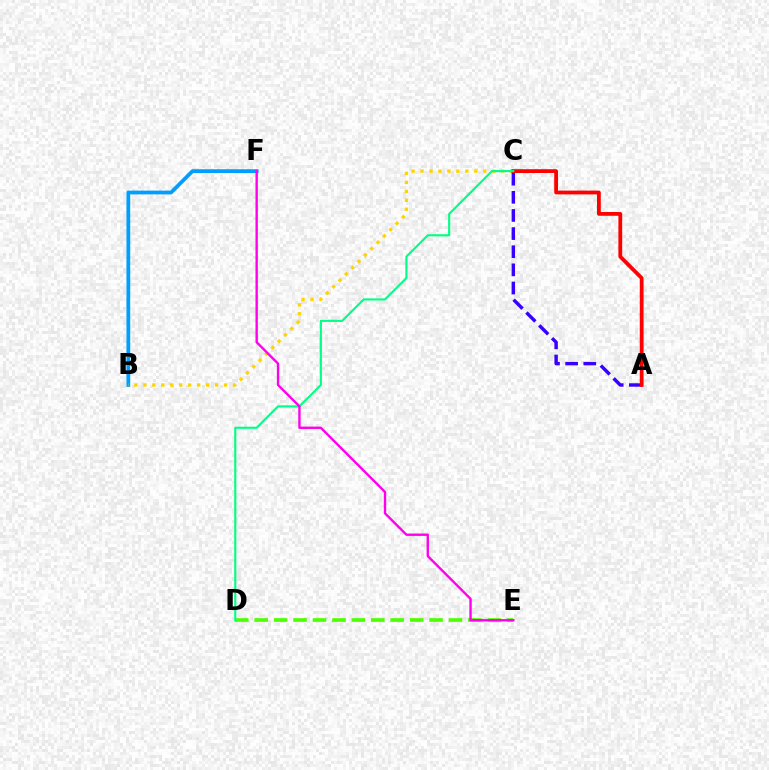{('B', 'F'): [{'color': '#009eff', 'line_style': 'solid', 'thickness': 2.71}], ('D', 'E'): [{'color': '#4fff00', 'line_style': 'dashed', 'thickness': 2.64}], ('B', 'C'): [{'color': '#ffd500', 'line_style': 'dotted', 'thickness': 2.44}], ('A', 'C'): [{'color': '#3700ff', 'line_style': 'dashed', 'thickness': 2.46}, {'color': '#ff0000', 'line_style': 'solid', 'thickness': 2.73}], ('C', 'D'): [{'color': '#00ff86', 'line_style': 'solid', 'thickness': 1.53}], ('E', 'F'): [{'color': '#ff00ed', 'line_style': 'solid', 'thickness': 1.71}]}